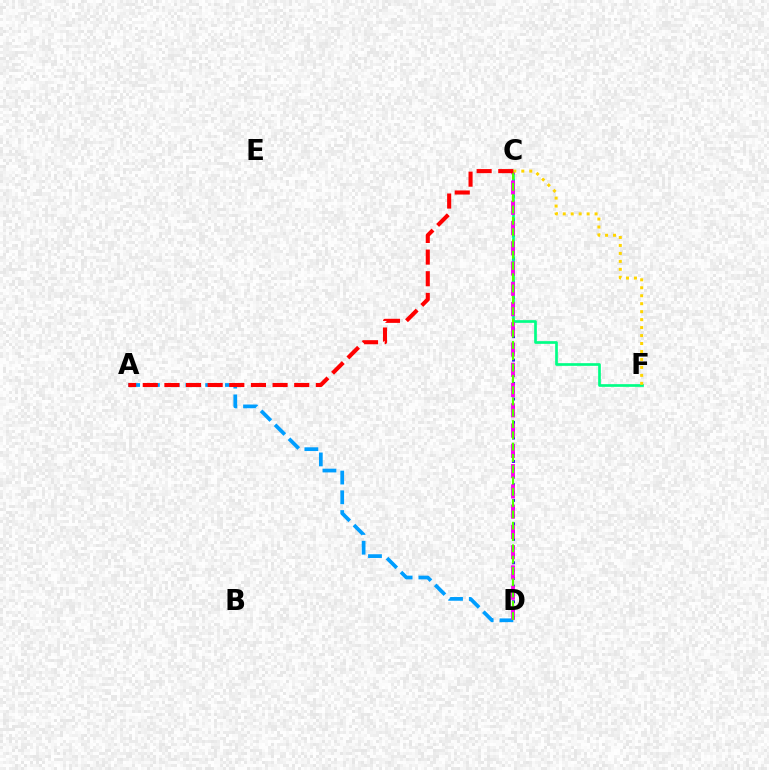{('C', 'D'): [{'color': '#3700ff', 'line_style': 'dotted', 'thickness': 2.12}, {'color': '#ff00ed', 'line_style': 'dashed', 'thickness': 2.75}, {'color': '#4fff00', 'line_style': 'dashed', 'thickness': 1.53}], ('A', 'D'): [{'color': '#009eff', 'line_style': 'dashed', 'thickness': 2.68}], ('C', 'F'): [{'color': '#00ff86', 'line_style': 'solid', 'thickness': 1.94}, {'color': '#ffd500', 'line_style': 'dotted', 'thickness': 2.16}], ('A', 'C'): [{'color': '#ff0000', 'line_style': 'dashed', 'thickness': 2.94}]}